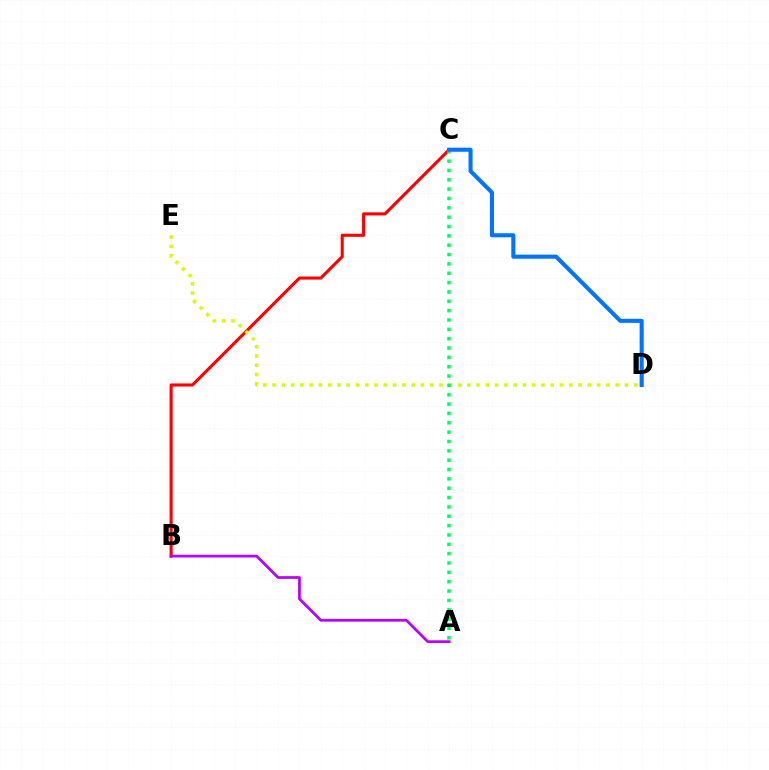{('B', 'C'): [{'color': '#ff0000', 'line_style': 'solid', 'thickness': 2.23}], ('D', 'E'): [{'color': '#d1ff00', 'line_style': 'dotted', 'thickness': 2.52}], ('A', 'B'): [{'color': '#b900ff', 'line_style': 'solid', 'thickness': 1.97}], ('A', 'C'): [{'color': '#00ff5c', 'line_style': 'dotted', 'thickness': 2.54}], ('C', 'D'): [{'color': '#0074ff', 'line_style': 'solid', 'thickness': 2.93}]}